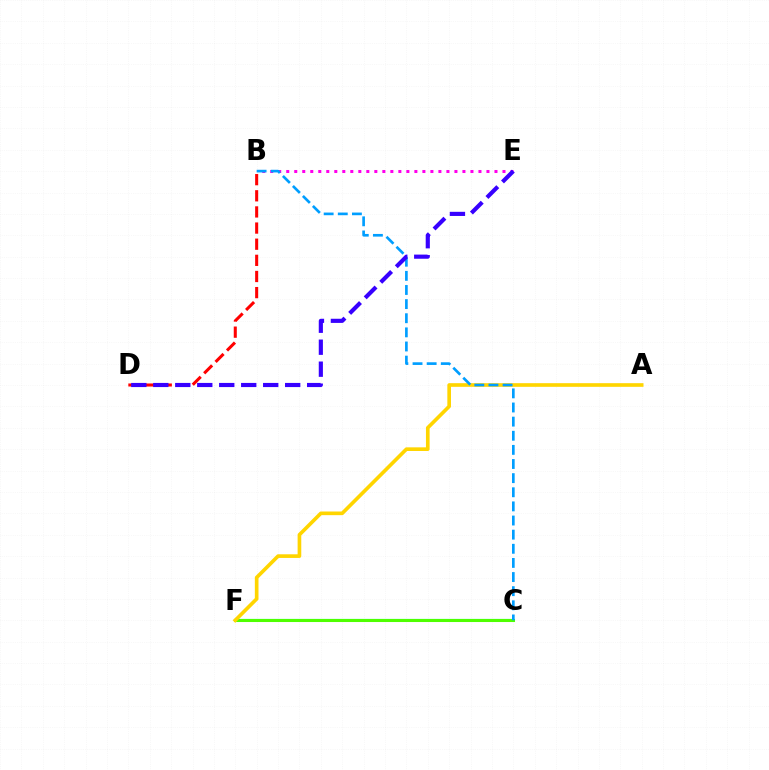{('C', 'F'): [{'color': '#00ff86', 'line_style': 'solid', 'thickness': 1.56}, {'color': '#4fff00', 'line_style': 'solid', 'thickness': 2.2}], ('B', 'E'): [{'color': '#ff00ed', 'line_style': 'dotted', 'thickness': 2.18}], ('A', 'F'): [{'color': '#ffd500', 'line_style': 'solid', 'thickness': 2.63}], ('B', 'C'): [{'color': '#009eff', 'line_style': 'dashed', 'thickness': 1.92}], ('B', 'D'): [{'color': '#ff0000', 'line_style': 'dashed', 'thickness': 2.19}], ('D', 'E'): [{'color': '#3700ff', 'line_style': 'dashed', 'thickness': 2.99}]}